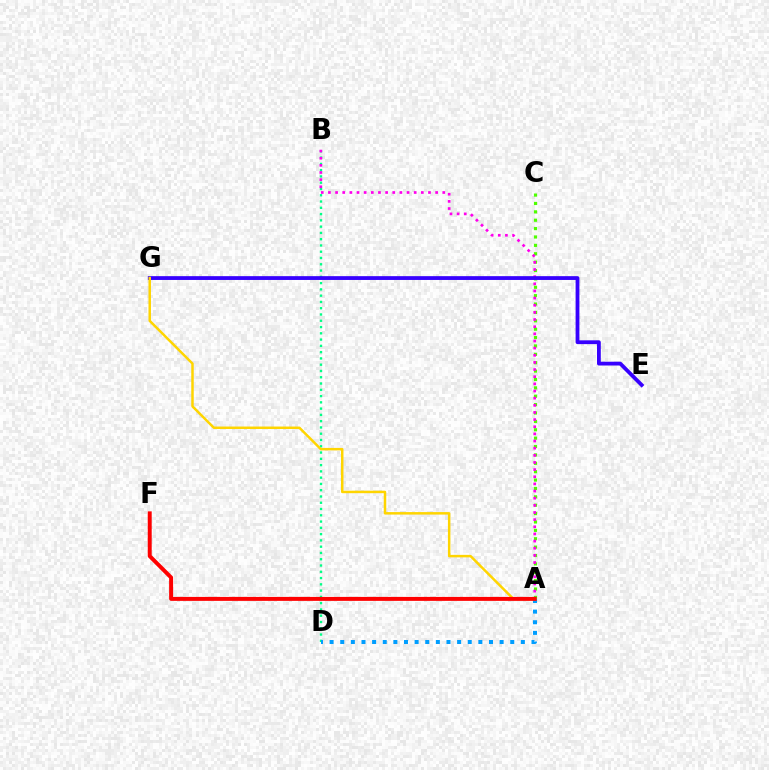{('B', 'D'): [{'color': '#00ff86', 'line_style': 'dotted', 'thickness': 1.71}], ('A', 'C'): [{'color': '#4fff00', 'line_style': 'dotted', 'thickness': 2.28}], ('A', 'D'): [{'color': '#009eff', 'line_style': 'dotted', 'thickness': 2.89}], ('A', 'B'): [{'color': '#ff00ed', 'line_style': 'dotted', 'thickness': 1.94}], ('E', 'G'): [{'color': '#3700ff', 'line_style': 'solid', 'thickness': 2.74}], ('A', 'G'): [{'color': '#ffd500', 'line_style': 'solid', 'thickness': 1.79}], ('A', 'F'): [{'color': '#ff0000', 'line_style': 'solid', 'thickness': 2.85}]}